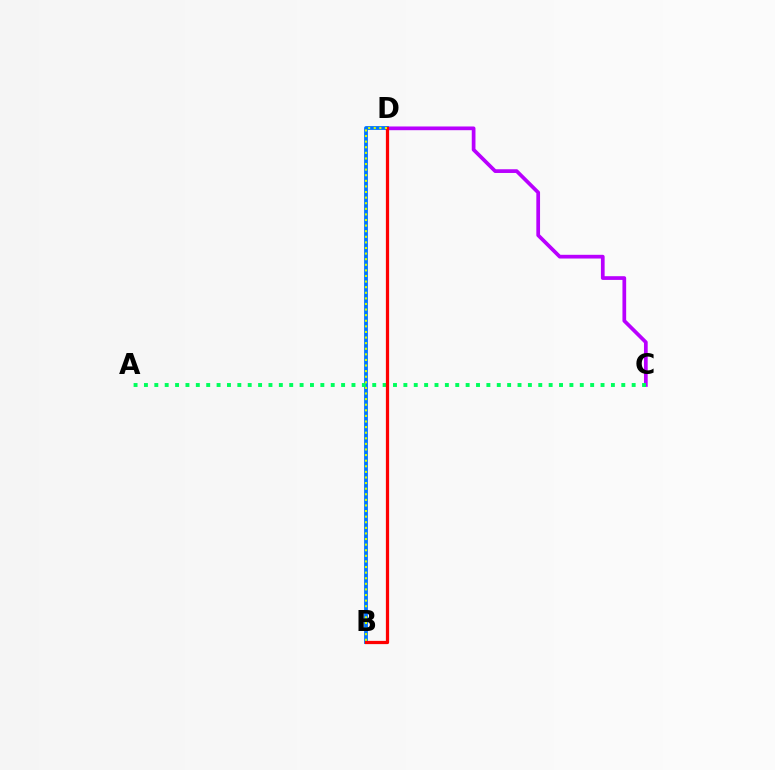{('C', 'D'): [{'color': '#b900ff', 'line_style': 'solid', 'thickness': 2.67}], ('B', 'D'): [{'color': '#0074ff', 'line_style': 'solid', 'thickness': 2.74}, {'color': '#ff0000', 'line_style': 'solid', 'thickness': 2.33}, {'color': '#d1ff00', 'line_style': 'dotted', 'thickness': 1.52}], ('A', 'C'): [{'color': '#00ff5c', 'line_style': 'dotted', 'thickness': 2.82}]}